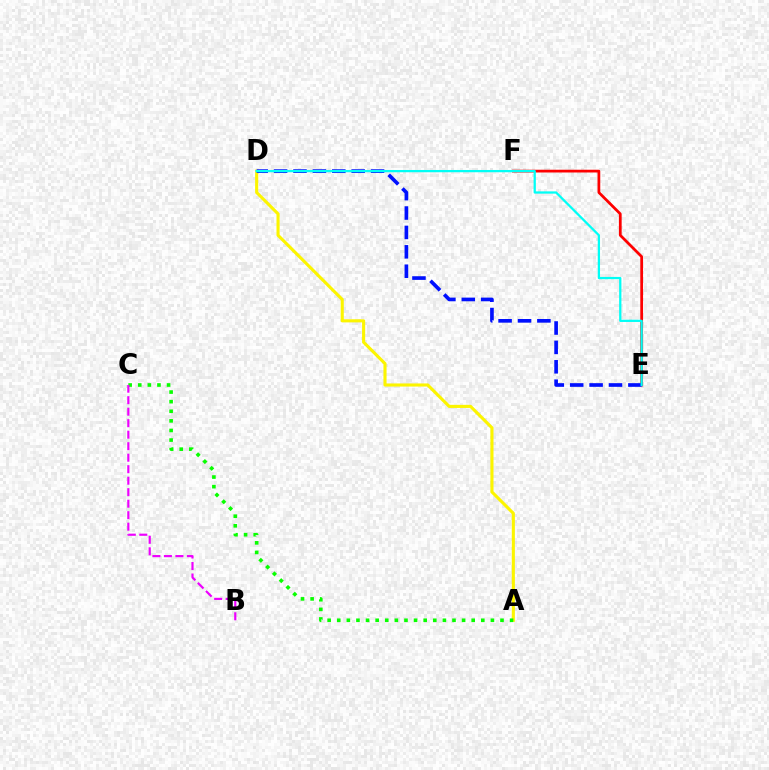{('A', 'D'): [{'color': '#fcf500', 'line_style': 'solid', 'thickness': 2.24}], ('A', 'C'): [{'color': '#08ff00', 'line_style': 'dotted', 'thickness': 2.61}], ('B', 'C'): [{'color': '#ee00ff', 'line_style': 'dashed', 'thickness': 1.56}], ('E', 'F'): [{'color': '#ff0000', 'line_style': 'solid', 'thickness': 1.98}], ('D', 'E'): [{'color': '#0010ff', 'line_style': 'dashed', 'thickness': 2.64}, {'color': '#00fff6', 'line_style': 'solid', 'thickness': 1.63}]}